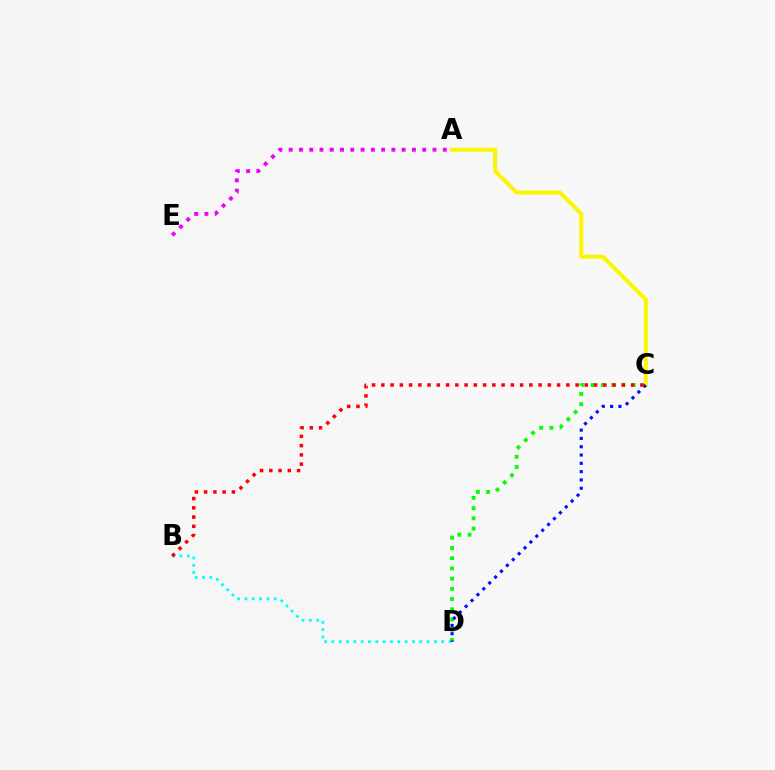{('C', 'D'): [{'color': '#08ff00', 'line_style': 'dotted', 'thickness': 2.78}, {'color': '#0010ff', 'line_style': 'dotted', 'thickness': 2.26}], ('A', 'C'): [{'color': '#fcf500', 'line_style': 'solid', 'thickness': 2.89}], ('B', 'D'): [{'color': '#00fff6', 'line_style': 'dotted', 'thickness': 1.99}], ('A', 'E'): [{'color': '#ee00ff', 'line_style': 'dotted', 'thickness': 2.79}], ('B', 'C'): [{'color': '#ff0000', 'line_style': 'dotted', 'thickness': 2.51}]}